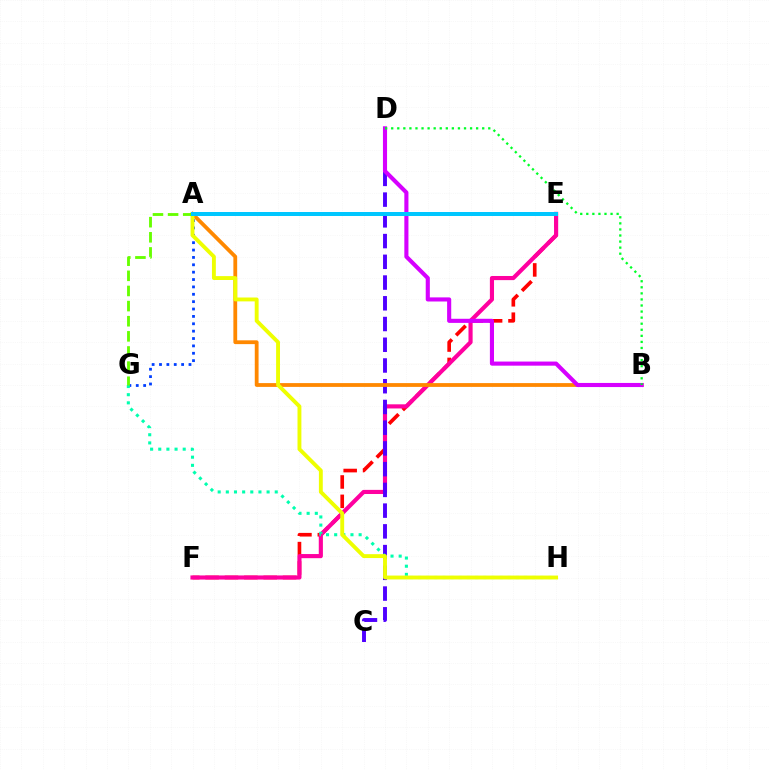{('E', 'F'): [{'color': '#ff0000', 'line_style': 'dashed', 'thickness': 2.63}, {'color': '#ff00a0', 'line_style': 'solid', 'thickness': 2.98}], ('A', 'G'): [{'color': '#003fff', 'line_style': 'dotted', 'thickness': 2.0}, {'color': '#66ff00', 'line_style': 'dashed', 'thickness': 2.06}], ('C', 'D'): [{'color': '#4f00ff', 'line_style': 'dashed', 'thickness': 2.82}], ('G', 'H'): [{'color': '#00ffaf', 'line_style': 'dotted', 'thickness': 2.21}], ('A', 'B'): [{'color': '#ff8800', 'line_style': 'solid', 'thickness': 2.73}], ('A', 'H'): [{'color': '#eeff00', 'line_style': 'solid', 'thickness': 2.8}], ('B', 'D'): [{'color': '#d600ff', 'line_style': 'solid', 'thickness': 2.96}, {'color': '#00ff27', 'line_style': 'dotted', 'thickness': 1.65}], ('A', 'E'): [{'color': '#00c7ff', 'line_style': 'solid', 'thickness': 2.88}]}